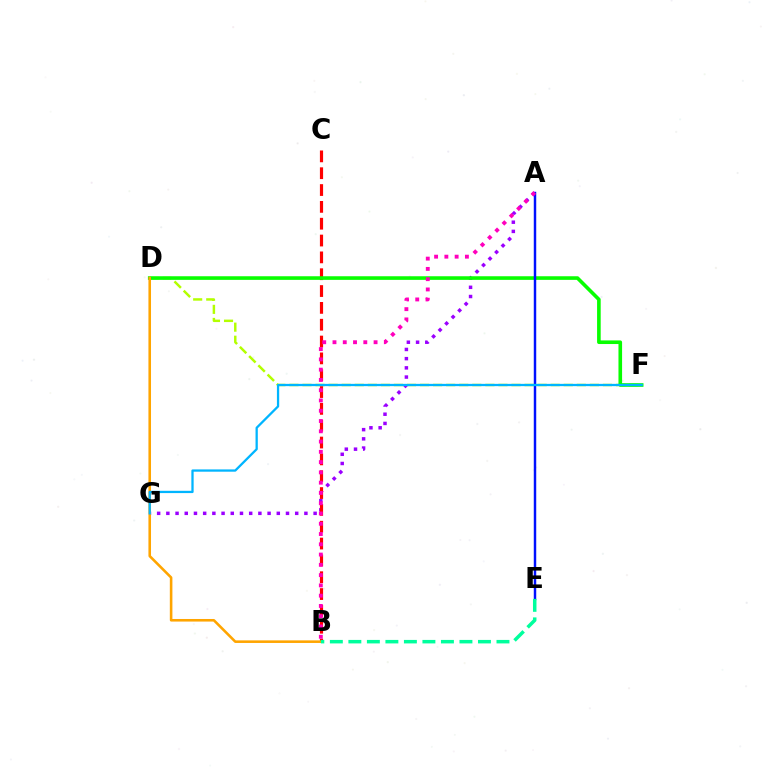{('D', 'F'): [{'color': '#b3ff00', 'line_style': 'dashed', 'thickness': 1.77}, {'color': '#08ff00', 'line_style': 'solid', 'thickness': 2.61}], ('A', 'G'): [{'color': '#9b00ff', 'line_style': 'dotted', 'thickness': 2.5}], ('B', 'C'): [{'color': '#ff0000', 'line_style': 'dashed', 'thickness': 2.29}], ('B', 'D'): [{'color': '#ffa500', 'line_style': 'solid', 'thickness': 1.86}], ('A', 'E'): [{'color': '#0010ff', 'line_style': 'solid', 'thickness': 1.77}], ('A', 'B'): [{'color': '#ff00bd', 'line_style': 'dotted', 'thickness': 2.79}], ('F', 'G'): [{'color': '#00b5ff', 'line_style': 'solid', 'thickness': 1.64}], ('B', 'E'): [{'color': '#00ff9d', 'line_style': 'dashed', 'thickness': 2.52}]}